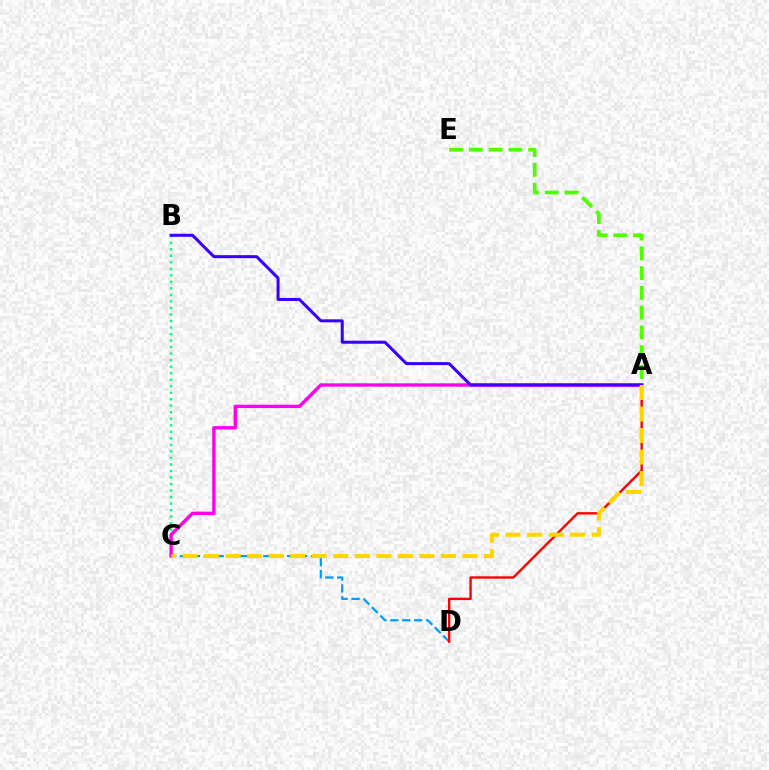{('B', 'C'): [{'color': '#00ff86', 'line_style': 'dotted', 'thickness': 1.77}], ('A', 'E'): [{'color': '#4fff00', 'line_style': 'dashed', 'thickness': 2.69}], ('C', 'D'): [{'color': '#009eff', 'line_style': 'dashed', 'thickness': 1.62}], ('A', 'D'): [{'color': '#ff0000', 'line_style': 'solid', 'thickness': 1.71}], ('A', 'C'): [{'color': '#ff00ed', 'line_style': 'solid', 'thickness': 2.42}, {'color': '#ffd500', 'line_style': 'dashed', 'thickness': 2.92}], ('A', 'B'): [{'color': '#3700ff', 'line_style': 'solid', 'thickness': 2.18}]}